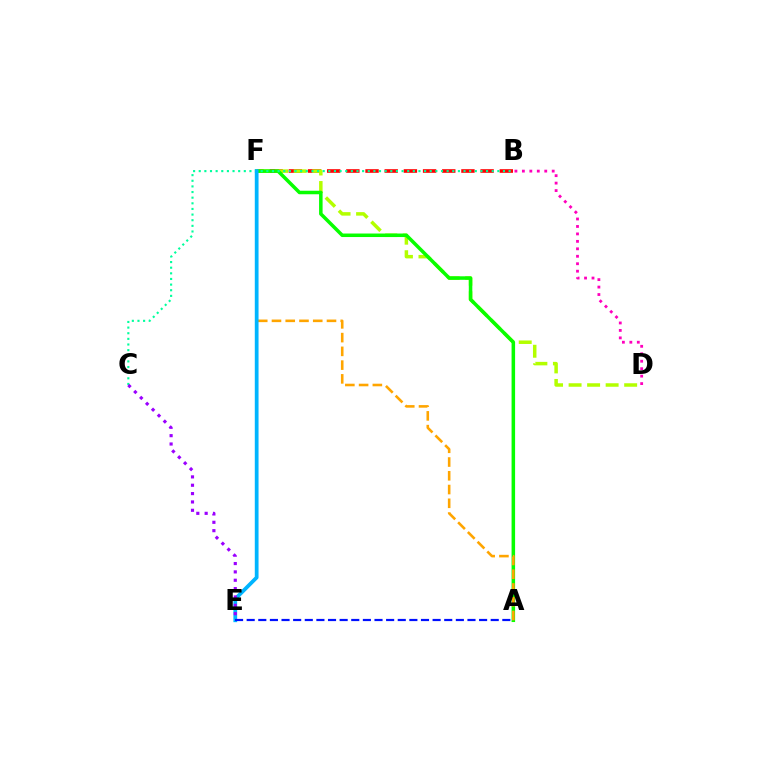{('B', 'F'): [{'color': '#ff0000', 'line_style': 'dashed', 'thickness': 2.61}], ('D', 'F'): [{'color': '#b3ff00', 'line_style': 'dashed', 'thickness': 2.52}], ('A', 'F'): [{'color': '#08ff00', 'line_style': 'solid', 'thickness': 2.54}, {'color': '#ffa500', 'line_style': 'dashed', 'thickness': 1.87}], ('B', 'D'): [{'color': '#ff00bd', 'line_style': 'dotted', 'thickness': 2.03}], ('B', 'C'): [{'color': '#00ff9d', 'line_style': 'dotted', 'thickness': 1.53}], ('E', 'F'): [{'color': '#00b5ff', 'line_style': 'solid', 'thickness': 2.7}], ('C', 'E'): [{'color': '#9b00ff', 'line_style': 'dotted', 'thickness': 2.27}], ('A', 'E'): [{'color': '#0010ff', 'line_style': 'dashed', 'thickness': 1.58}]}